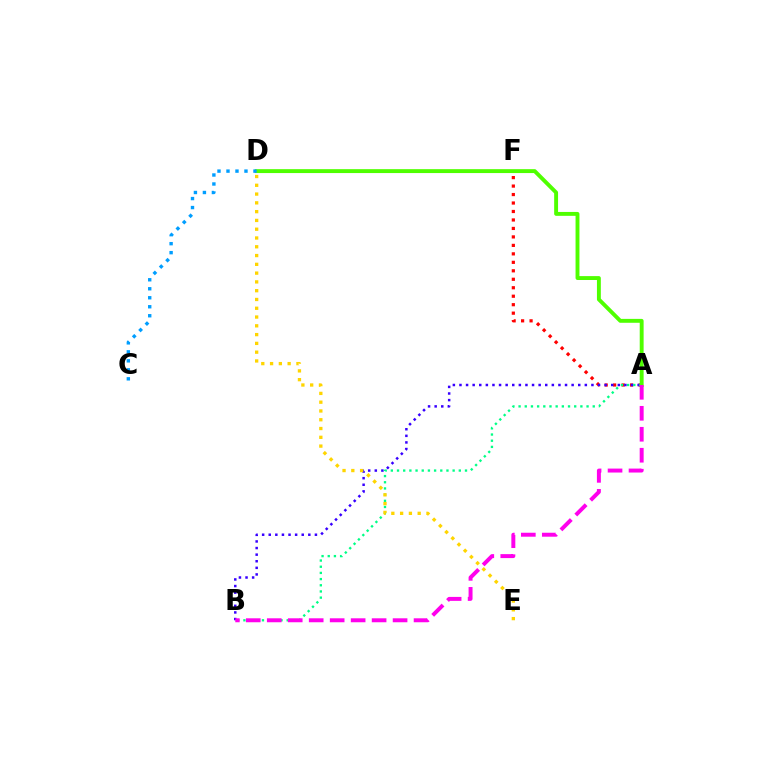{('A', 'F'): [{'color': '#ff0000', 'line_style': 'dotted', 'thickness': 2.3}], ('A', 'B'): [{'color': '#3700ff', 'line_style': 'dotted', 'thickness': 1.79}, {'color': '#00ff86', 'line_style': 'dotted', 'thickness': 1.68}, {'color': '#ff00ed', 'line_style': 'dashed', 'thickness': 2.85}], ('A', 'D'): [{'color': '#4fff00', 'line_style': 'solid', 'thickness': 2.81}], ('D', 'E'): [{'color': '#ffd500', 'line_style': 'dotted', 'thickness': 2.39}], ('C', 'D'): [{'color': '#009eff', 'line_style': 'dotted', 'thickness': 2.44}]}